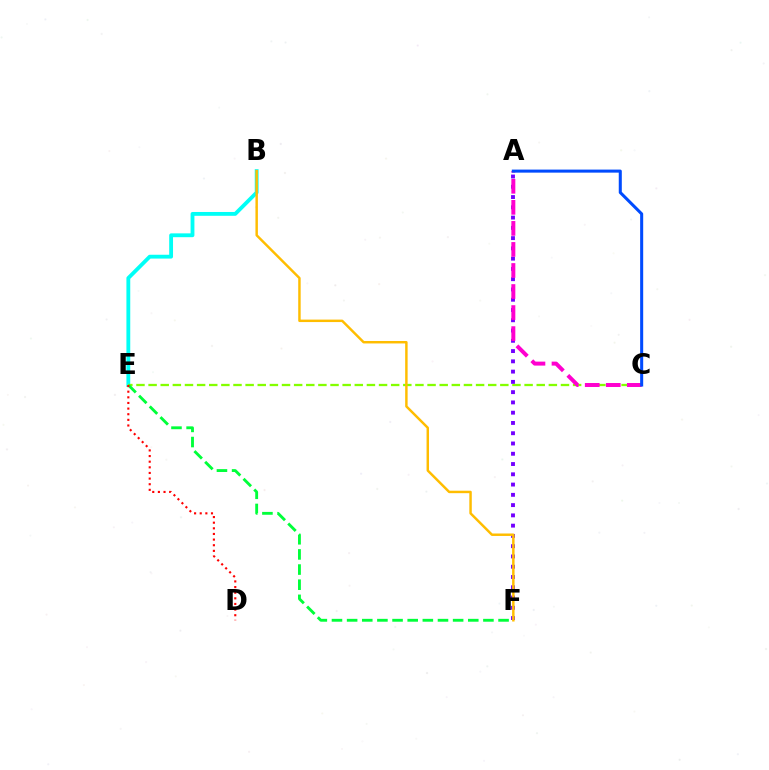{('B', 'E'): [{'color': '#00fff6', 'line_style': 'solid', 'thickness': 2.76}], ('C', 'E'): [{'color': '#84ff00', 'line_style': 'dashed', 'thickness': 1.65}], ('E', 'F'): [{'color': '#00ff39', 'line_style': 'dashed', 'thickness': 2.06}], ('A', 'F'): [{'color': '#7200ff', 'line_style': 'dotted', 'thickness': 2.79}], ('A', 'C'): [{'color': '#ff00cf', 'line_style': 'dashed', 'thickness': 2.86}, {'color': '#004bff', 'line_style': 'solid', 'thickness': 2.19}], ('B', 'F'): [{'color': '#ffbd00', 'line_style': 'solid', 'thickness': 1.77}], ('D', 'E'): [{'color': '#ff0000', 'line_style': 'dotted', 'thickness': 1.53}]}